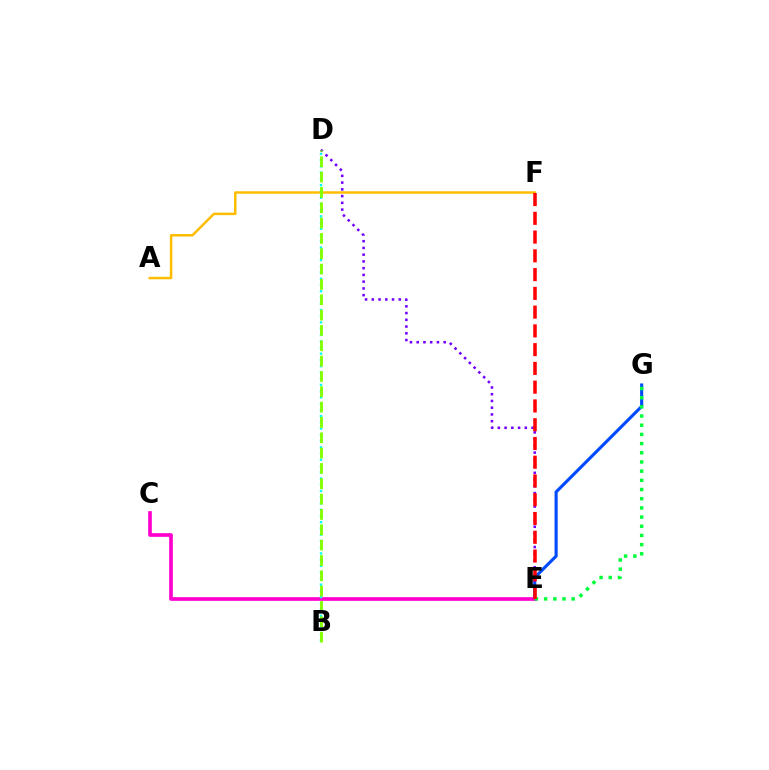{('E', 'G'): [{'color': '#004bff', 'line_style': 'solid', 'thickness': 2.24}, {'color': '#00ff39', 'line_style': 'dotted', 'thickness': 2.5}], ('A', 'F'): [{'color': '#ffbd00', 'line_style': 'solid', 'thickness': 1.78}], ('C', 'E'): [{'color': '#ff00cf', 'line_style': 'solid', 'thickness': 2.64}], ('B', 'D'): [{'color': '#00fff6', 'line_style': 'dotted', 'thickness': 1.7}, {'color': '#84ff00', 'line_style': 'dashed', 'thickness': 2.08}], ('D', 'E'): [{'color': '#7200ff', 'line_style': 'dotted', 'thickness': 1.83}], ('E', 'F'): [{'color': '#ff0000', 'line_style': 'dashed', 'thickness': 2.55}]}